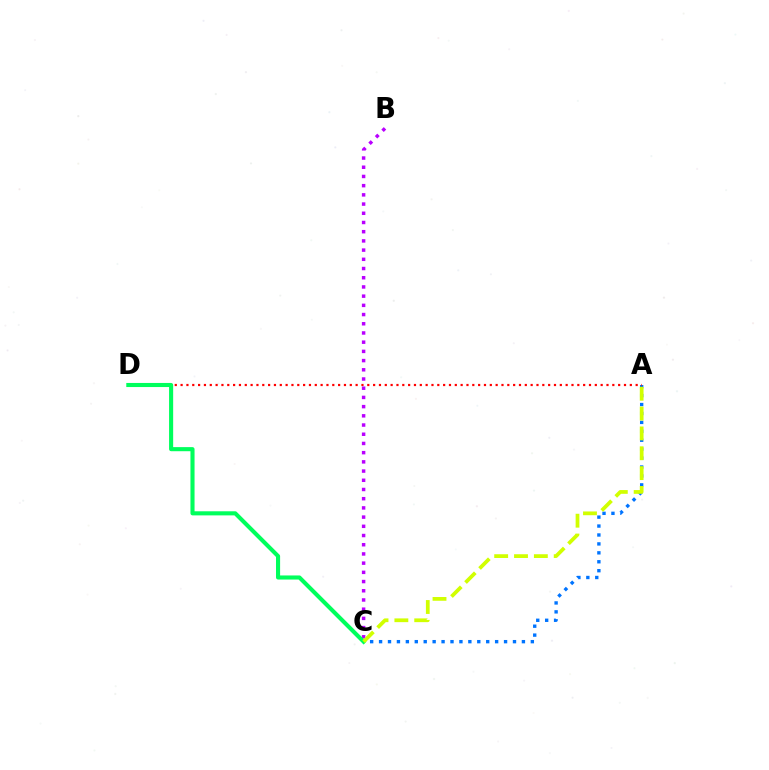{('B', 'C'): [{'color': '#b900ff', 'line_style': 'dotted', 'thickness': 2.5}], ('A', 'C'): [{'color': '#0074ff', 'line_style': 'dotted', 'thickness': 2.43}, {'color': '#d1ff00', 'line_style': 'dashed', 'thickness': 2.7}], ('A', 'D'): [{'color': '#ff0000', 'line_style': 'dotted', 'thickness': 1.59}], ('C', 'D'): [{'color': '#00ff5c', 'line_style': 'solid', 'thickness': 2.95}]}